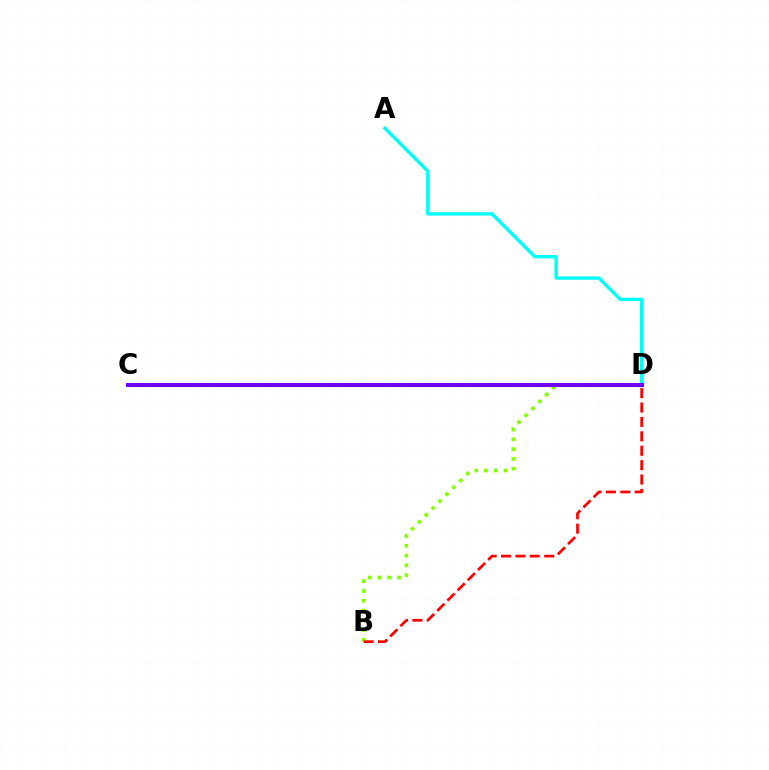{('B', 'D'): [{'color': '#84ff00', 'line_style': 'dotted', 'thickness': 2.65}, {'color': '#ff0000', 'line_style': 'dashed', 'thickness': 1.96}], ('A', 'D'): [{'color': '#00fff6', 'line_style': 'solid', 'thickness': 2.46}], ('C', 'D'): [{'color': '#7200ff', 'line_style': 'solid', 'thickness': 2.9}]}